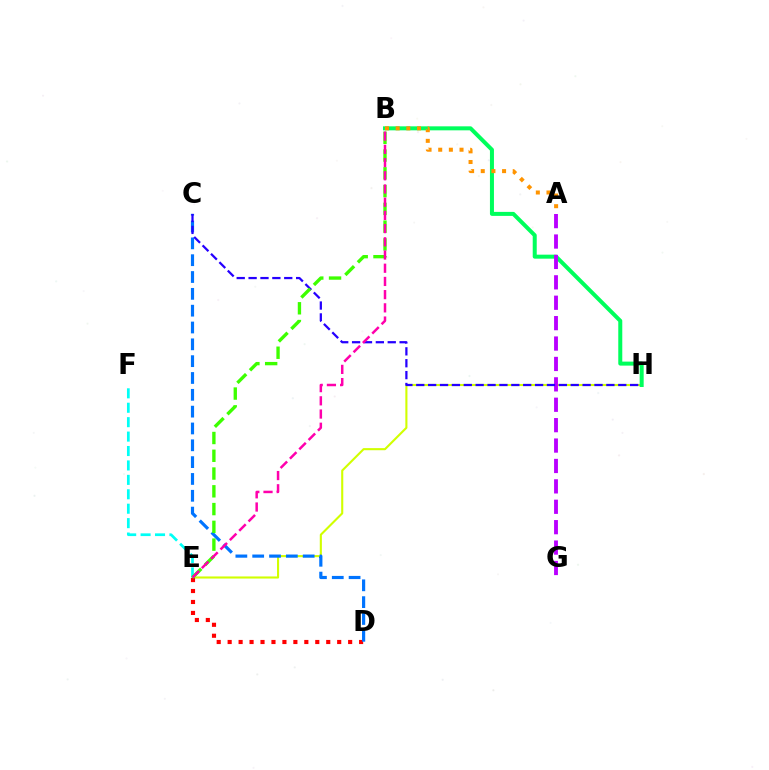{('E', 'H'): [{'color': '#d1ff00', 'line_style': 'solid', 'thickness': 1.52}], ('D', 'E'): [{'color': '#ff0000', 'line_style': 'dotted', 'thickness': 2.98}], ('C', 'D'): [{'color': '#0074ff', 'line_style': 'dashed', 'thickness': 2.29}], ('E', 'F'): [{'color': '#00fff6', 'line_style': 'dashed', 'thickness': 1.96}], ('B', 'H'): [{'color': '#00ff5c', 'line_style': 'solid', 'thickness': 2.88}], ('A', 'G'): [{'color': '#b900ff', 'line_style': 'dashed', 'thickness': 2.77}], ('C', 'H'): [{'color': '#2500ff', 'line_style': 'dashed', 'thickness': 1.61}], ('B', 'E'): [{'color': '#3dff00', 'line_style': 'dashed', 'thickness': 2.41}, {'color': '#ff00ac', 'line_style': 'dashed', 'thickness': 1.79}], ('A', 'B'): [{'color': '#ff9400', 'line_style': 'dotted', 'thickness': 2.9}]}